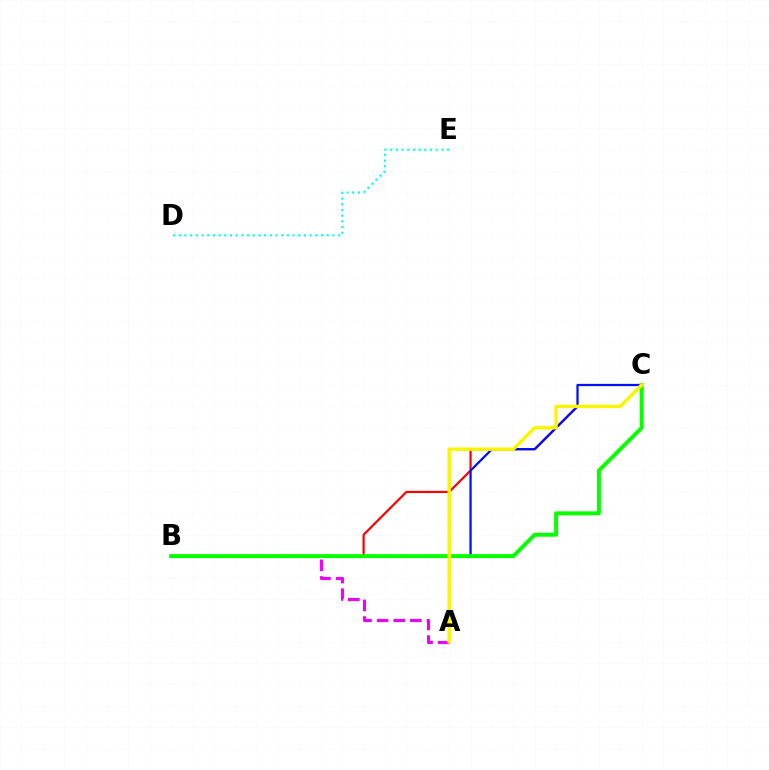{('B', 'C'): [{'color': '#ff0000', 'line_style': 'solid', 'thickness': 1.59}, {'color': '#0010ff', 'line_style': 'solid', 'thickness': 1.62}, {'color': '#08ff00', 'line_style': 'solid', 'thickness': 2.87}], ('A', 'B'): [{'color': '#ee00ff', 'line_style': 'dashed', 'thickness': 2.26}], ('D', 'E'): [{'color': '#00fff6', 'line_style': 'dotted', 'thickness': 1.55}], ('A', 'C'): [{'color': '#fcf500', 'line_style': 'solid', 'thickness': 2.47}]}